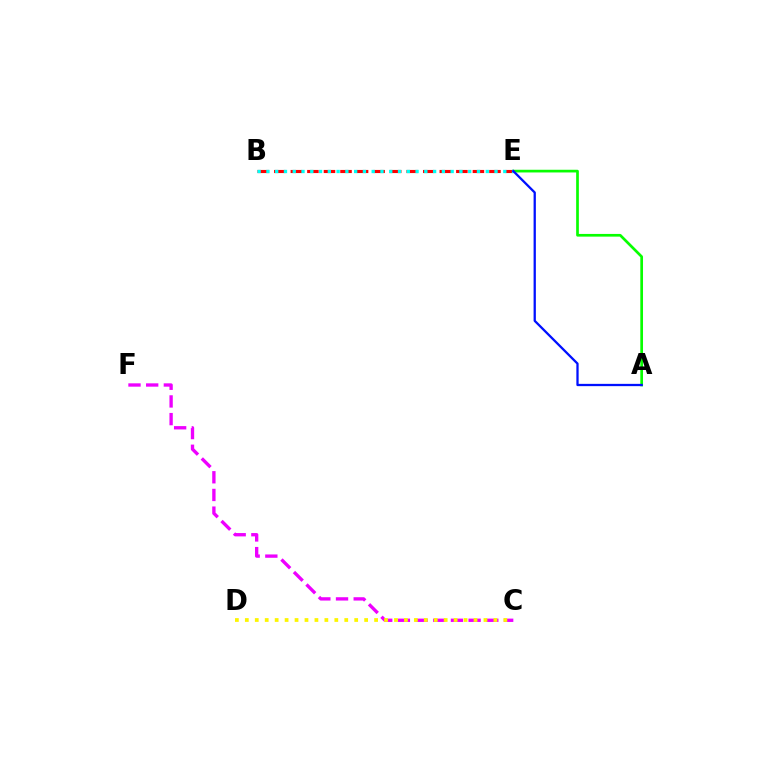{('A', 'E'): [{'color': '#08ff00', 'line_style': 'solid', 'thickness': 1.94}, {'color': '#0010ff', 'line_style': 'solid', 'thickness': 1.64}], ('B', 'E'): [{'color': '#ff0000', 'line_style': 'dashed', 'thickness': 2.25}, {'color': '#00fff6', 'line_style': 'dotted', 'thickness': 2.38}], ('C', 'F'): [{'color': '#ee00ff', 'line_style': 'dashed', 'thickness': 2.4}], ('C', 'D'): [{'color': '#fcf500', 'line_style': 'dotted', 'thickness': 2.7}]}